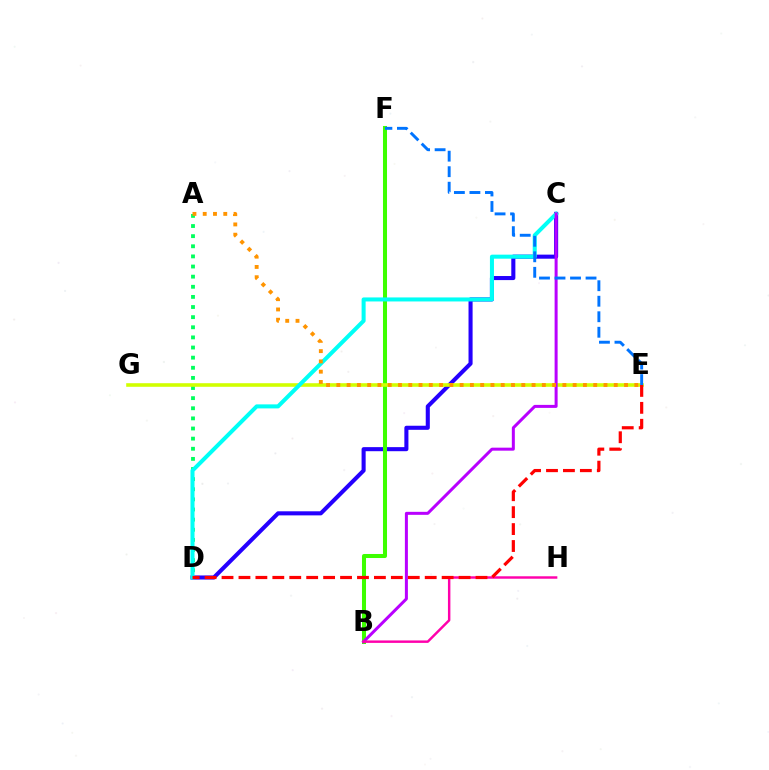{('C', 'D'): [{'color': '#2500ff', 'line_style': 'solid', 'thickness': 2.93}, {'color': '#00fff6', 'line_style': 'solid', 'thickness': 2.9}], ('B', 'F'): [{'color': '#3dff00', 'line_style': 'solid', 'thickness': 2.9}], ('A', 'D'): [{'color': '#00ff5c', 'line_style': 'dotted', 'thickness': 2.75}], ('E', 'G'): [{'color': '#d1ff00', 'line_style': 'solid', 'thickness': 2.59}], ('B', 'C'): [{'color': '#b900ff', 'line_style': 'solid', 'thickness': 2.16}], ('E', 'F'): [{'color': '#0074ff', 'line_style': 'dashed', 'thickness': 2.11}], ('B', 'H'): [{'color': '#ff00ac', 'line_style': 'solid', 'thickness': 1.76}], ('D', 'E'): [{'color': '#ff0000', 'line_style': 'dashed', 'thickness': 2.3}], ('A', 'E'): [{'color': '#ff9400', 'line_style': 'dotted', 'thickness': 2.79}]}